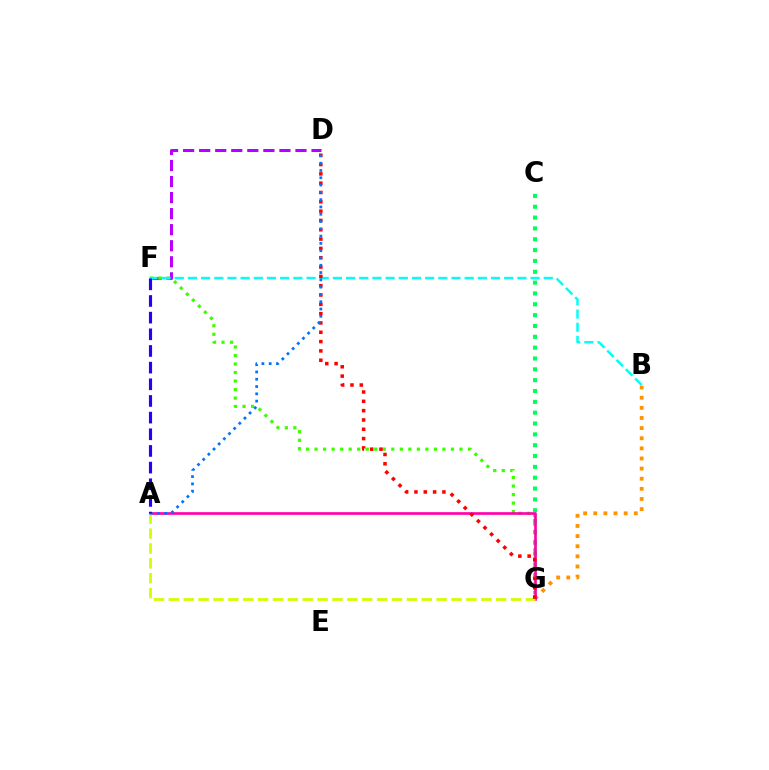{('B', 'G'): [{'color': '#ff9400', 'line_style': 'dotted', 'thickness': 2.75}], ('C', 'G'): [{'color': '#00ff5c', 'line_style': 'dotted', 'thickness': 2.95}], ('D', 'F'): [{'color': '#b900ff', 'line_style': 'dashed', 'thickness': 2.18}], ('F', 'G'): [{'color': '#3dff00', 'line_style': 'dotted', 'thickness': 2.32}], ('A', 'G'): [{'color': '#ff00ac', 'line_style': 'solid', 'thickness': 1.92}, {'color': '#d1ff00', 'line_style': 'dashed', 'thickness': 2.02}], ('B', 'F'): [{'color': '#00fff6', 'line_style': 'dashed', 'thickness': 1.79}], ('D', 'G'): [{'color': '#ff0000', 'line_style': 'dotted', 'thickness': 2.53}], ('A', 'D'): [{'color': '#0074ff', 'line_style': 'dotted', 'thickness': 1.98}], ('A', 'F'): [{'color': '#2500ff', 'line_style': 'dashed', 'thickness': 2.26}]}